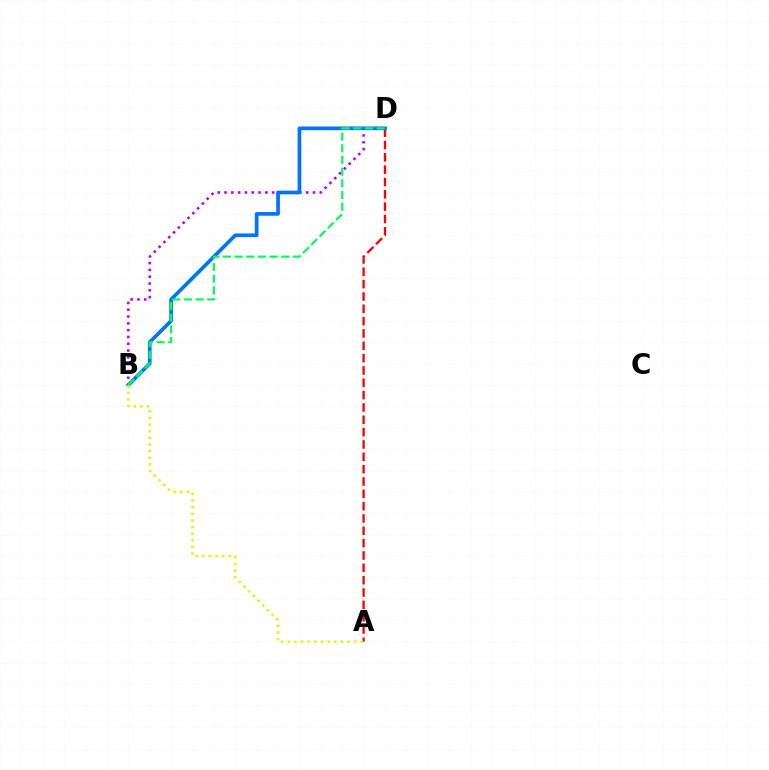{('B', 'D'): [{'color': '#b900ff', 'line_style': 'dotted', 'thickness': 1.85}, {'color': '#0074ff', 'line_style': 'solid', 'thickness': 2.67}, {'color': '#00ff5c', 'line_style': 'dashed', 'thickness': 1.59}], ('A', 'D'): [{'color': '#ff0000', 'line_style': 'dashed', 'thickness': 1.68}], ('A', 'B'): [{'color': '#d1ff00', 'line_style': 'dotted', 'thickness': 1.8}]}